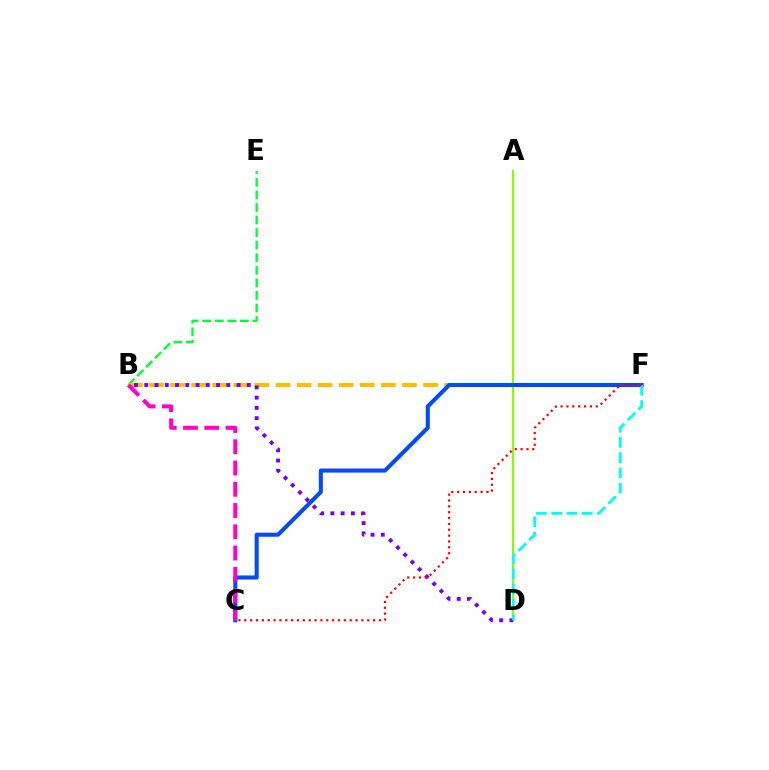{('A', 'D'): [{'color': '#84ff00', 'line_style': 'solid', 'thickness': 1.55}], ('B', 'E'): [{'color': '#00ff39', 'line_style': 'dashed', 'thickness': 1.71}], ('B', 'F'): [{'color': '#ffbd00', 'line_style': 'dashed', 'thickness': 2.86}], ('C', 'F'): [{'color': '#004bff', 'line_style': 'solid', 'thickness': 2.93}, {'color': '#ff0000', 'line_style': 'dotted', 'thickness': 1.59}], ('B', 'D'): [{'color': '#7200ff', 'line_style': 'dotted', 'thickness': 2.79}], ('D', 'F'): [{'color': '#00fff6', 'line_style': 'dashed', 'thickness': 2.07}], ('B', 'C'): [{'color': '#ff00cf', 'line_style': 'dashed', 'thickness': 2.89}]}